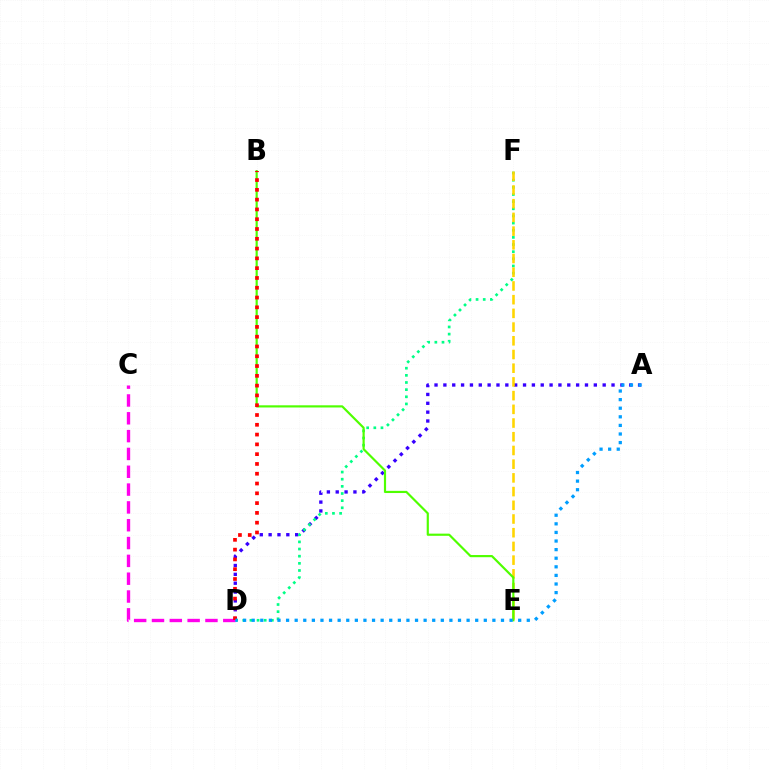{('A', 'D'): [{'color': '#3700ff', 'line_style': 'dotted', 'thickness': 2.4}, {'color': '#009eff', 'line_style': 'dotted', 'thickness': 2.34}], ('D', 'F'): [{'color': '#00ff86', 'line_style': 'dotted', 'thickness': 1.94}], ('C', 'D'): [{'color': '#ff00ed', 'line_style': 'dashed', 'thickness': 2.42}], ('E', 'F'): [{'color': '#ffd500', 'line_style': 'dashed', 'thickness': 1.86}], ('B', 'E'): [{'color': '#4fff00', 'line_style': 'solid', 'thickness': 1.57}], ('B', 'D'): [{'color': '#ff0000', 'line_style': 'dotted', 'thickness': 2.66}]}